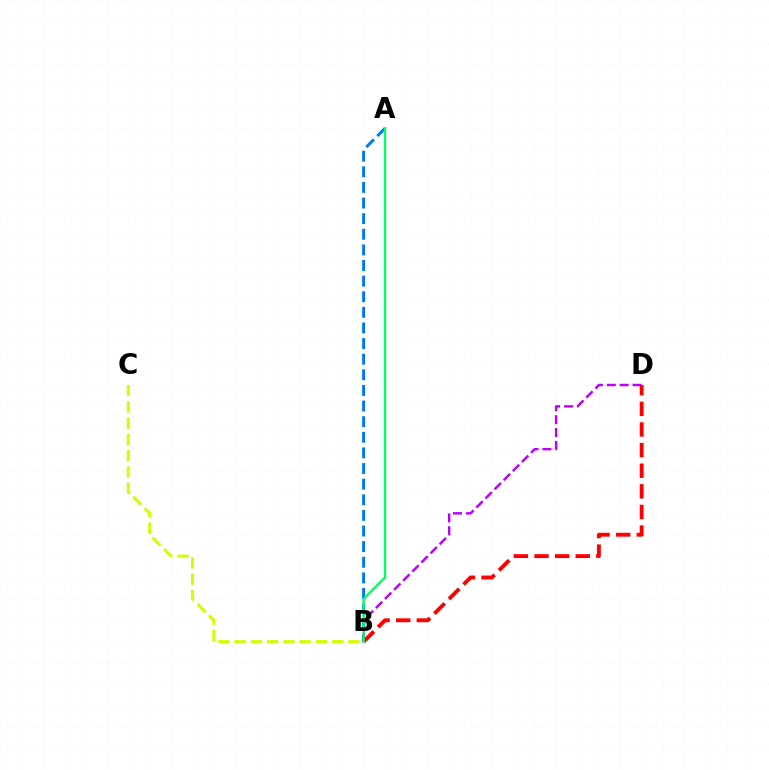{('B', 'C'): [{'color': '#d1ff00', 'line_style': 'dashed', 'thickness': 2.21}], ('B', 'D'): [{'color': '#b900ff', 'line_style': 'dashed', 'thickness': 1.75}, {'color': '#ff0000', 'line_style': 'dashed', 'thickness': 2.8}], ('A', 'B'): [{'color': '#0074ff', 'line_style': 'dashed', 'thickness': 2.12}, {'color': '#00ff5c', 'line_style': 'solid', 'thickness': 1.72}]}